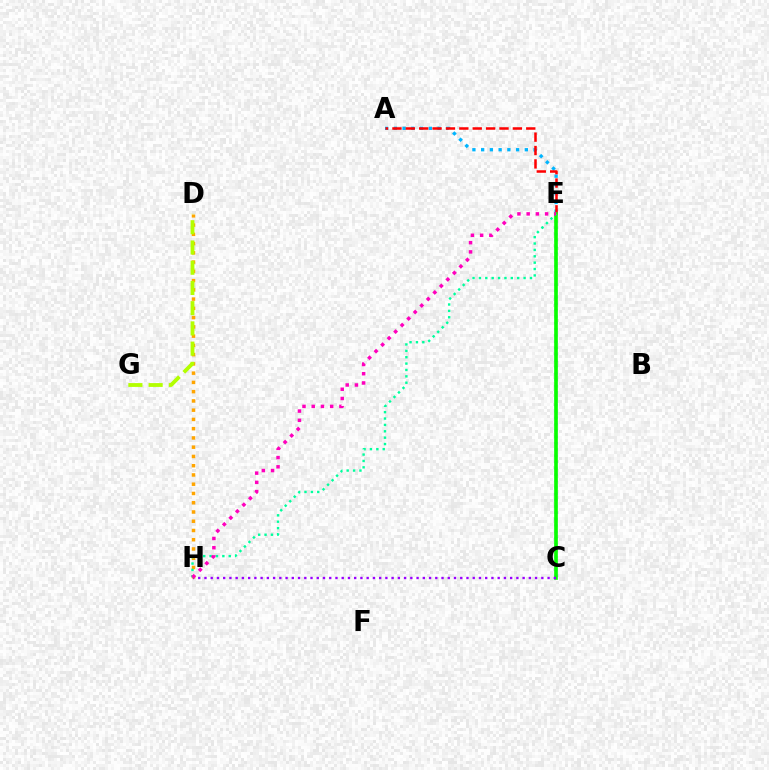{('C', 'E'): [{'color': '#0010ff', 'line_style': 'dotted', 'thickness': 1.72}, {'color': '#08ff00', 'line_style': 'solid', 'thickness': 2.63}], ('A', 'E'): [{'color': '#00b5ff', 'line_style': 'dotted', 'thickness': 2.37}, {'color': '#ff0000', 'line_style': 'dashed', 'thickness': 1.82}], ('D', 'H'): [{'color': '#ffa500', 'line_style': 'dotted', 'thickness': 2.51}], ('D', 'G'): [{'color': '#b3ff00', 'line_style': 'dashed', 'thickness': 2.75}], ('C', 'H'): [{'color': '#9b00ff', 'line_style': 'dotted', 'thickness': 1.69}], ('E', 'H'): [{'color': '#00ff9d', 'line_style': 'dotted', 'thickness': 1.73}, {'color': '#ff00bd', 'line_style': 'dotted', 'thickness': 2.51}]}